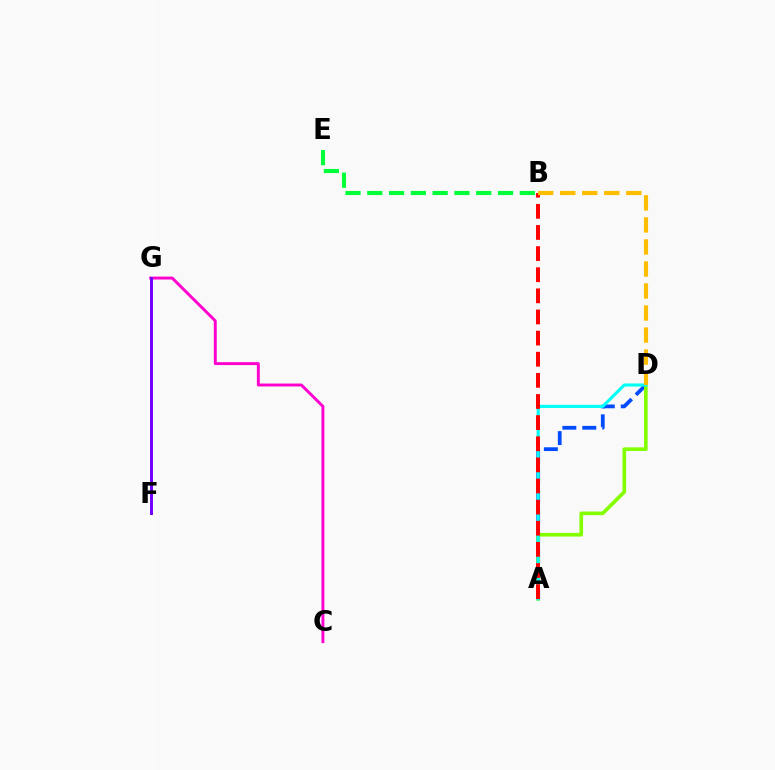{('C', 'G'): [{'color': '#ff00cf', 'line_style': 'solid', 'thickness': 2.1}], ('A', 'D'): [{'color': '#004bff', 'line_style': 'dashed', 'thickness': 2.71}, {'color': '#84ff00', 'line_style': 'solid', 'thickness': 2.63}, {'color': '#00fff6', 'line_style': 'solid', 'thickness': 2.22}], ('A', 'B'): [{'color': '#ff0000', 'line_style': 'dashed', 'thickness': 2.87}], ('B', 'D'): [{'color': '#ffbd00', 'line_style': 'dashed', 'thickness': 2.99}], ('B', 'E'): [{'color': '#00ff39', 'line_style': 'dashed', 'thickness': 2.96}], ('F', 'G'): [{'color': '#7200ff', 'line_style': 'solid', 'thickness': 2.13}]}